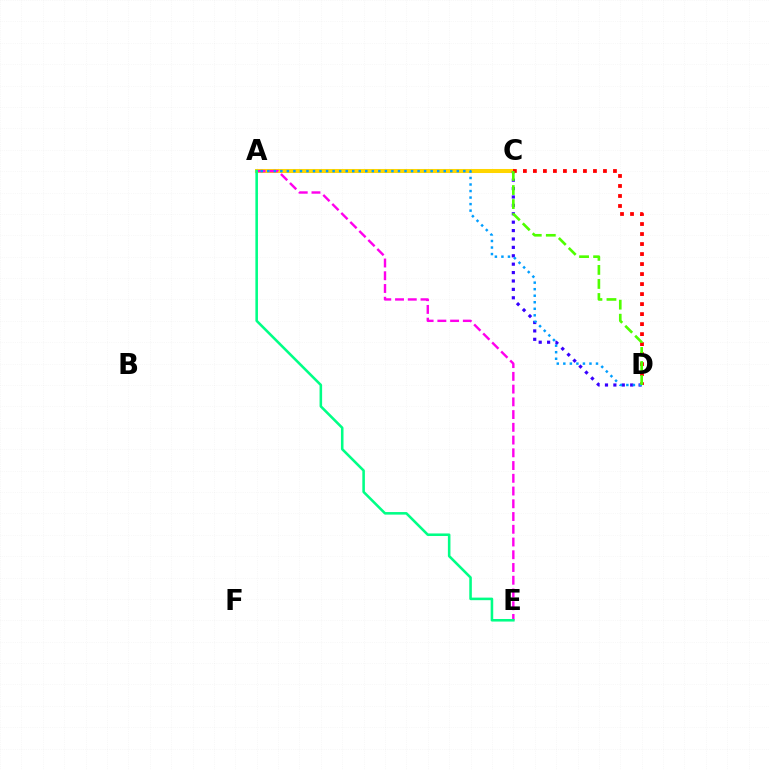{('A', 'C'): [{'color': '#ffd500', 'line_style': 'solid', 'thickness': 2.91}], ('C', 'D'): [{'color': '#3700ff', 'line_style': 'dotted', 'thickness': 2.28}, {'color': '#ff0000', 'line_style': 'dotted', 'thickness': 2.72}, {'color': '#4fff00', 'line_style': 'dashed', 'thickness': 1.91}], ('A', 'E'): [{'color': '#ff00ed', 'line_style': 'dashed', 'thickness': 1.73}, {'color': '#00ff86', 'line_style': 'solid', 'thickness': 1.85}], ('A', 'D'): [{'color': '#009eff', 'line_style': 'dotted', 'thickness': 1.78}]}